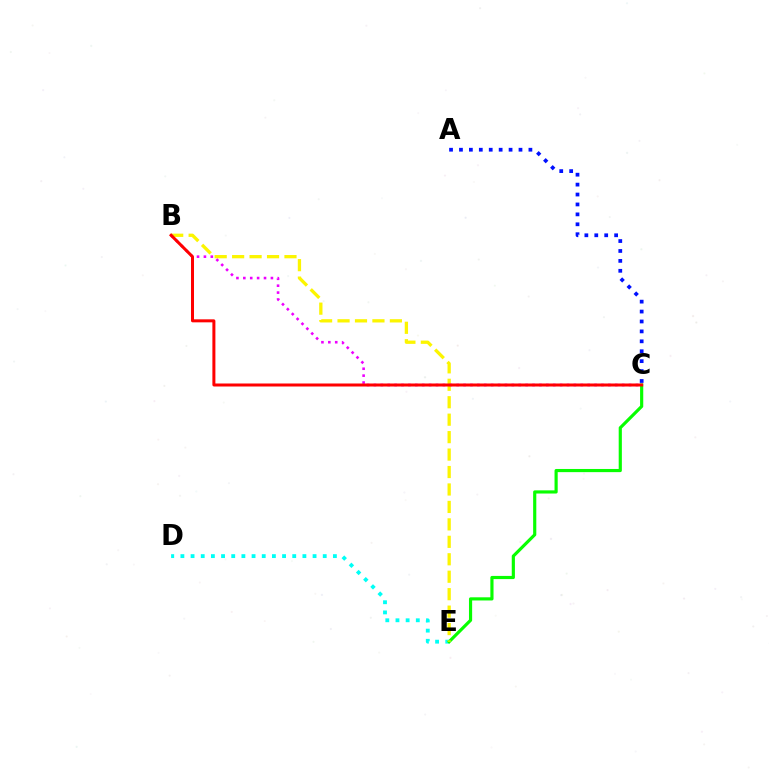{('D', 'E'): [{'color': '#00fff6', 'line_style': 'dotted', 'thickness': 2.76}], ('C', 'E'): [{'color': '#08ff00', 'line_style': 'solid', 'thickness': 2.28}], ('B', 'E'): [{'color': '#fcf500', 'line_style': 'dashed', 'thickness': 2.37}], ('B', 'C'): [{'color': '#ee00ff', 'line_style': 'dotted', 'thickness': 1.87}, {'color': '#ff0000', 'line_style': 'solid', 'thickness': 2.16}], ('A', 'C'): [{'color': '#0010ff', 'line_style': 'dotted', 'thickness': 2.7}]}